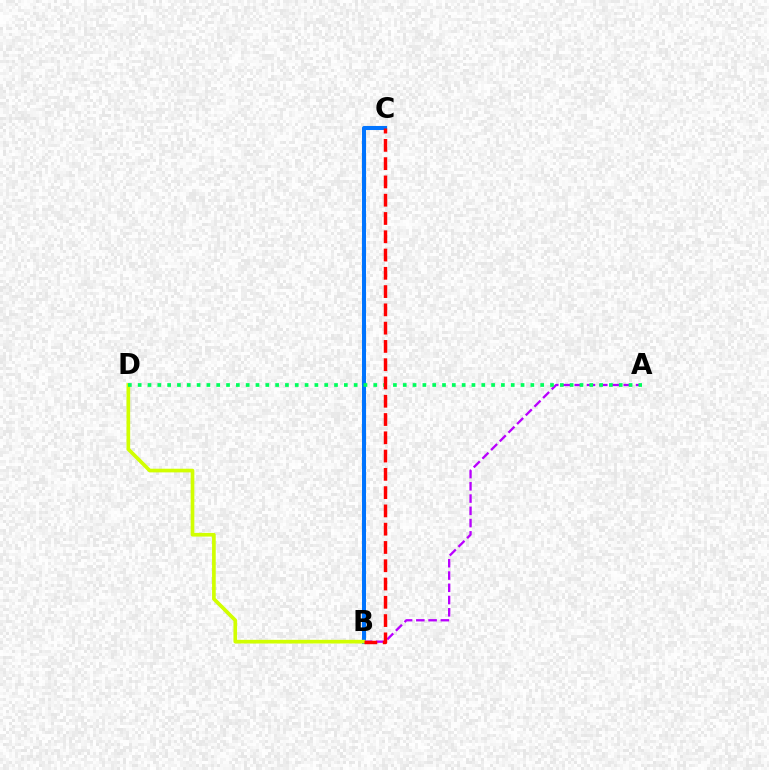{('B', 'C'): [{'color': '#0074ff', 'line_style': 'solid', 'thickness': 2.92}, {'color': '#ff0000', 'line_style': 'dashed', 'thickness': 2.48}], ('A', 'B'): [{'color': '#b900ff', 'line_style': 'dashed', 'thickness': 1.67}], ('B', 'D'): [{'color': '#d1ff00', 'line_style': 'solid', 'thickness': 2.64}], ('A', 'D'): [{'color': '#00ff5c', 'line_style': 'dotted', 'thickness': 2.67}]}